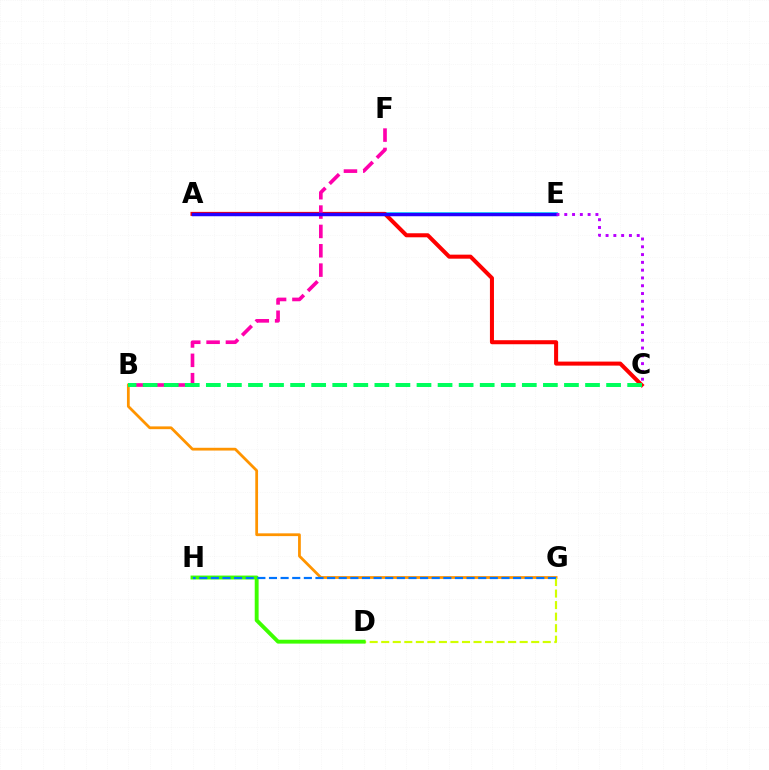{('B', 'G'): [{'color': '#ff9400', 'line_style': 'solid', 'thickness': 1.99}], ('A', 'E'): [{'color': '#00fff6', 'line_style': 'solid', 'thickness': 2.59}, {'color': '#2500ff', 'line_style': 'solid', 'thickness': 2.5}], ('A', 'C'): [{'color': '#ff0000', 'line_style': 'solid', 'thickness': 2.9}], ('D', 'G'): [{'color': '#d1ff00', 'line_style': 'dashed', 'thickness': 1.57}], ('D', 'H'): [{'color': '#3dff00', 'line_style': 'solid', 'thickness': 2.8}], ('B', 'F'): [{'color': '#ff00ac', 'line_style': 'dashed', 'thickness': 2.63}], ('G', 'H'): [{'color': '#0074ff', 'line_style': 'dashed', 'thickness': 1.58}], ('C', 'E'): [{'color': '#b900ff', 'line_style': 'dotted', 'thickness': 2.12}], ('B', 'C'): [{'color': '#00ff5c', 'line_style': 'dashed', 'thickness': 2.86}]}